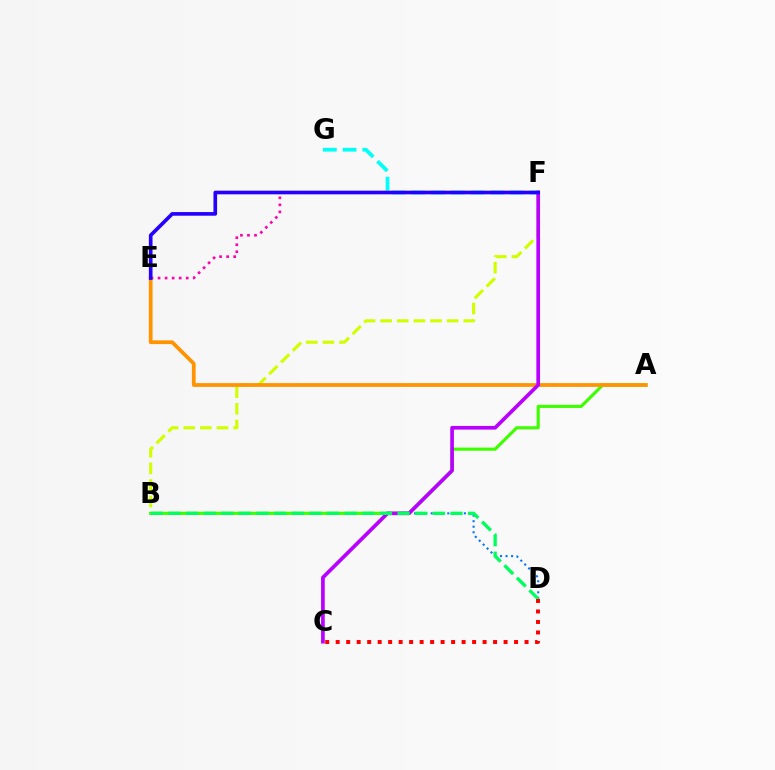{('F', 'G'): [{'color': '#00fff6', 'line_style': 'dashed', 'thickness': 2.68}], ('B', 'D'): [{'color': '#0074ff', 'line_style': 'dotted', 'thickness': 1.5}, {'color': '#00ff5c', 'line_style': 'dashed', 'thickness': 2.4}], ('B', 'F'): [{'color': '#d1ff00', 'line_style': 'dashed', 'thickness': 2.26}], ('E', 'F'): [{'color': '#ff00ac', 'line_style': 'dotted', 'thickness': 1.91}, {'color': '#2500ff', 'line_style': 'solid', 'thickness': 2.63}], ('A', 'B'): [{'color': '#3dff00', 'line_style': 'solid', 'thickness': 2.25}], ('A', 'E'): [{'color': '#ff9400', 'line_style': 'solid', 'thickness': 2.7}], ('C', 'F'): [{'color': '#b900ff', 'line_style': 'solid', 'thickness': 2.65}], ('C', 'D'): [{'color': '#ff0000', 'line_style': 'dotted', 'thickness': 2.85}]}